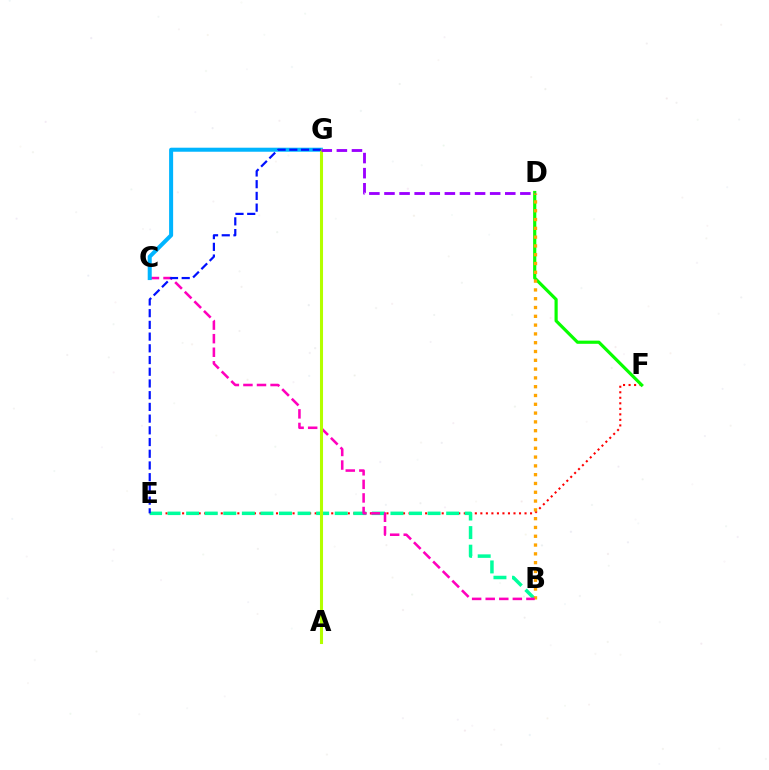{('E', 'F'): [{'color': '#ff0000', 'line_style': 'dotted', 'thickness': 1.5}], ('D', 'F'): [{'color': '#08ff00', 'line_style': 'solid', 'thickness': 2.29}], ('B', 'E'): [{'color': '#00ff9d', 'line_style': 'dashed', 'thickness': 2.52}], ('B', 'D'): [{'color': '#ffa500', 'line_style': 'dotted', 'thickness': 2.39}], ('B', 'C'): [{'color': '#ff00bd', 'line_style': 'dashed', 'thickness': 1.84}], ('C', 'G'): [{'color': '#00b5ff', 'line_style': 'solid', 'thickness': 2.9}], ('A', 'G'): [{'color': '#b3ff00', 'line_style': 'solid', 'thickness': 2.21}], ('D', 'G'): [{'color': '#9b00ff', 'line_style': 'dashed', 'thickness': 2.05}], ('E', 'G'): [{'color': '#0010ff', 'line_style': 'dashed', 'thickness': 1.59}]}